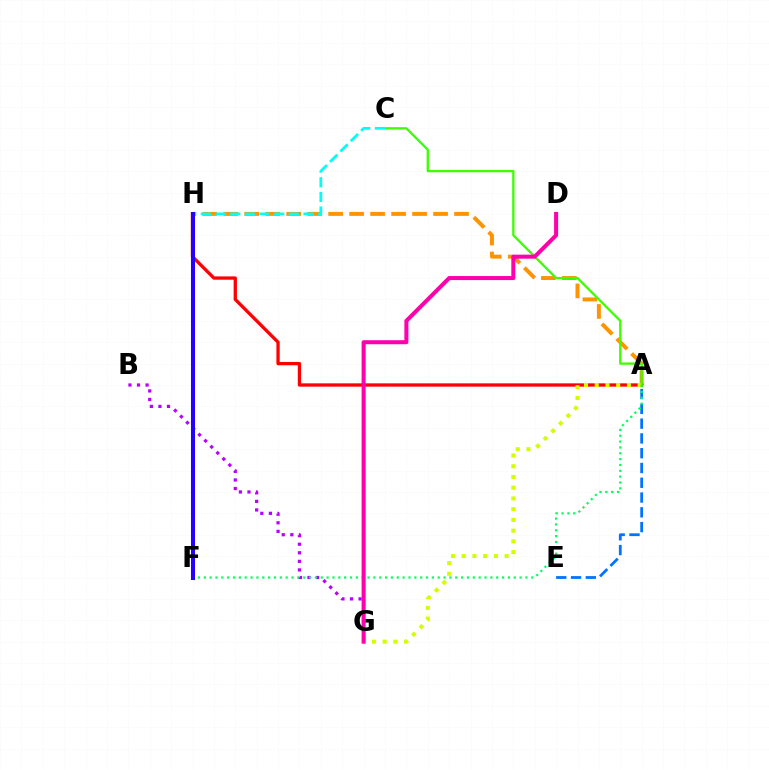{('A', 'H'): [{'color': '#ff9400', 'line_style': 'dashed', 'thickness': 2.85}, {'color': '#ff0000', 'line_style': 'solid', 'thickness': 2.38}], ('B', 'G'): [{'color': '#b900ff', 'line_style': 'dotted', 'thickness': 2.33}], ('A', 'G'): [{'color': '#d1ff00', 'line_style': 'dotted', 'thickness': 2.92}], ('A', 'E'): [{'color': '#0074ff', 'line_style': 'dashed', 'thickness': 2.01}], ('A', 'C'): [{'color': '#3dff00', 'line_style': 'solid', 'thickness': 1.66}], ('A', 'F'): [{'color': '#00ff5c', 'line_style': 'dotted', 'thickness': 1.59}], ('C', 'H'): [{'color': '#00fff6', 'line_style': 'dashed', 'thickness': 1.99}], ('D', 'G'): [{'color': '#ff00ac', 'line_style': 'solid', 'thickness': 2.9}], ('F', 'H'): [{'color': '#2500ff', 'line_style': 'solid', 'thickness': 2.91}]}